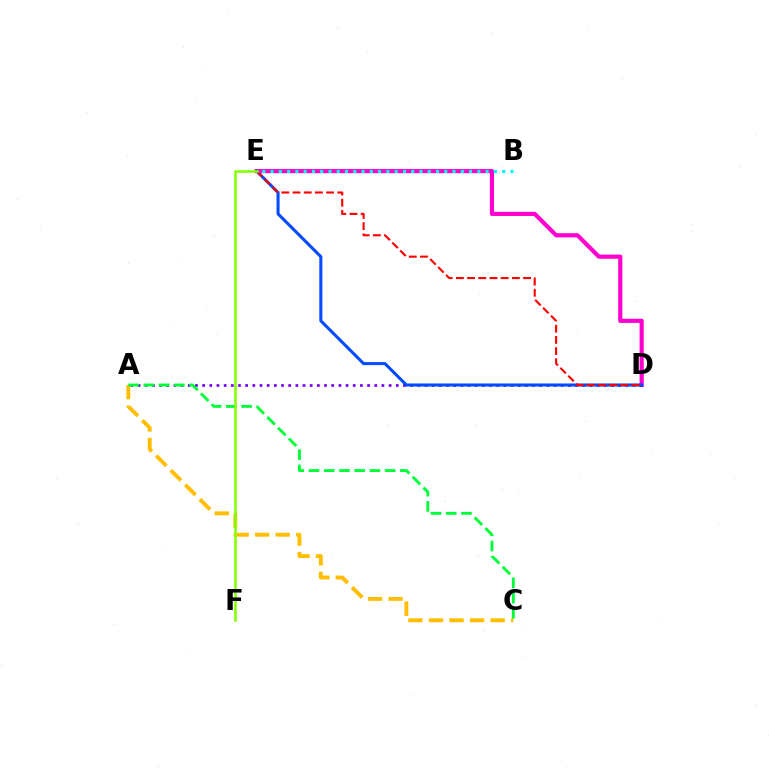{('D', 'E'): [{'color': '#ff00cf', 'line_style': 'solid', 'thickness': 2.99}, {'color': '#004bff', 'line_style': 'solid', 'thickness': 2.19}, {'color': '#ff0000', 'line_style': 'dashed', 'thickness': 1.52}], ('B', 'E'): [{'color': '#00fff6', 'line_style': 'dotted', 'thickness': 2.25}], ('A', 'D'): [{'color': '#7200ff', 'line_style': 'dotted', 'thickness': 1.95}], ('A', 'C'): [{'color': '#ffbd00', 'line_style': 'dashed', 'thickness': 2.79}, {'color': '#00ff39', 'line_style': 'dashed', 'thickness': 2.07}], ('E', 'F'): [{'color': '#84ff00', 'line_style': 'solid', 'thickness': 1.82}]}